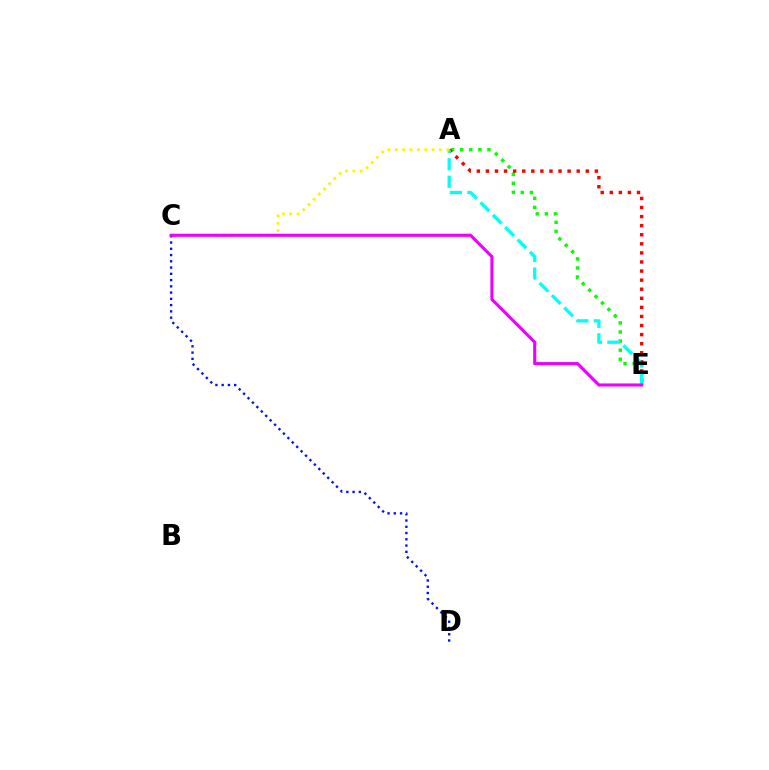{('A', 'E'): [{'color': '#08ff00', 'line_style': 'dotted', 'thickness': 2.47}, {'color': '#ff0000', 'line_style': 'dotted', 'thickness': 2.47}, {'color': '#00fff6', 'line_style': 'dashed', 'thickness': 2.37}], ('A', 'C'): [{'color': '#fcf500', 'line_style': 'dotted', 'thickness': 2.0}], ('C', 'D'): [{'color': '#0010ff', 'line_style': 'dotted', 'thickness': 1.7}], ('C', 'E'): [{'color': '#ee00ff', 'line_style': 'solid', 'thickness': 2.24}]}